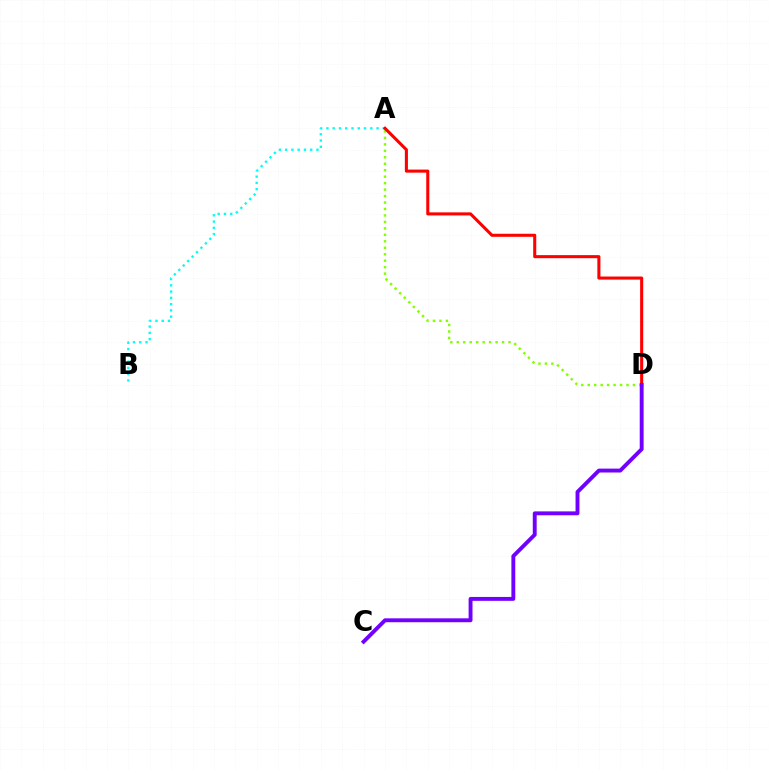{('A', 'D'): [{'color': '#84ff00', 'line_style': 'dotted', 'thickness': 1.76}, {'color': '#ff0000', 'line_style': 'solid', 'thickness': 2.21}], ('A', 'B'): [{'color': '#00fff6', 'line_style': 'dotted', 'thickness': 1.7}], ('C', 'D'): [{'color': '#7200ff', 'line_style': 'solid', 'thickness': 2.8}]}